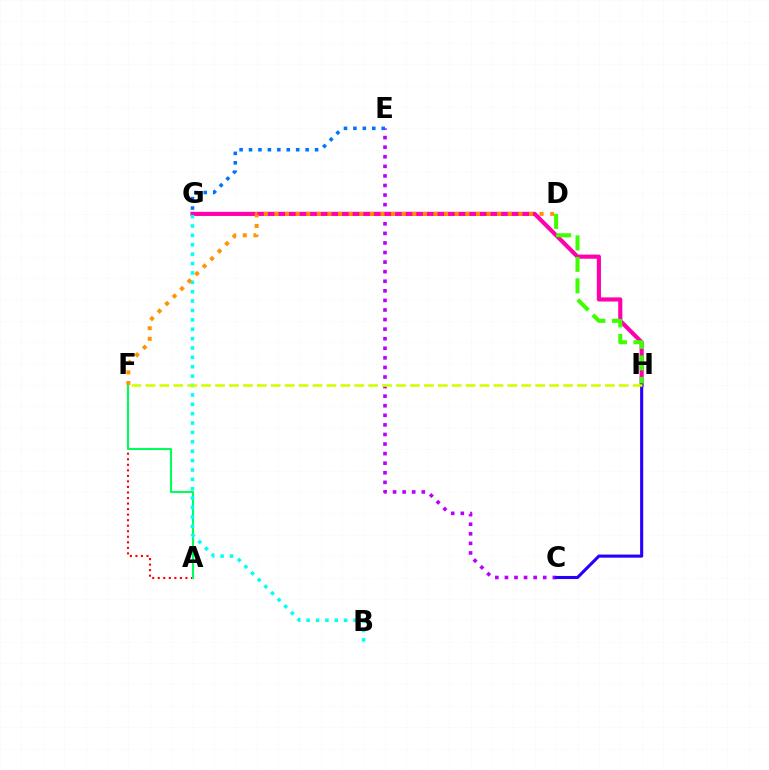{('C', 'E'): [{'color': '#b900ff', 'line_style': 'dotted', 'thickness': 2.6}], ('A', 'F'): [{'color': '#ff0000', 'line_style': 'dotted', 'thickness': 1.5}, {'color': '#00ff5c', 'line_style': 'solid', 'thickness': 1.51}], ('G', 'H'): [{'color': '#ff00ac', 'line_style': 'solid', 'thickness': 2.98}], ('B', 'G'): [{'color': '#00fff6', 'line_style': 'dotted', 'thickness': 2.55}], ('D', 'F'): [{'color': '#ff9400', 'line_style': 'dotted', 'thickness': 2.88}], ('D', 'H'): [{'color': '#3dff00', 'line_style': 'dashed', 'thickness': 2.91}], ('C', 'H'): [{'color': '#2500ff', 'line_style': 'solid', 'thickness': 2.22}], ('E', 'G'): [{'color': '#0074ff', 'line_style': 'dotted', 'thickness': 2.56}], ('F', 'H'): [{'color': '#d1ff00', 'line_style': 'dashed', 'thickness': 1.89}]}